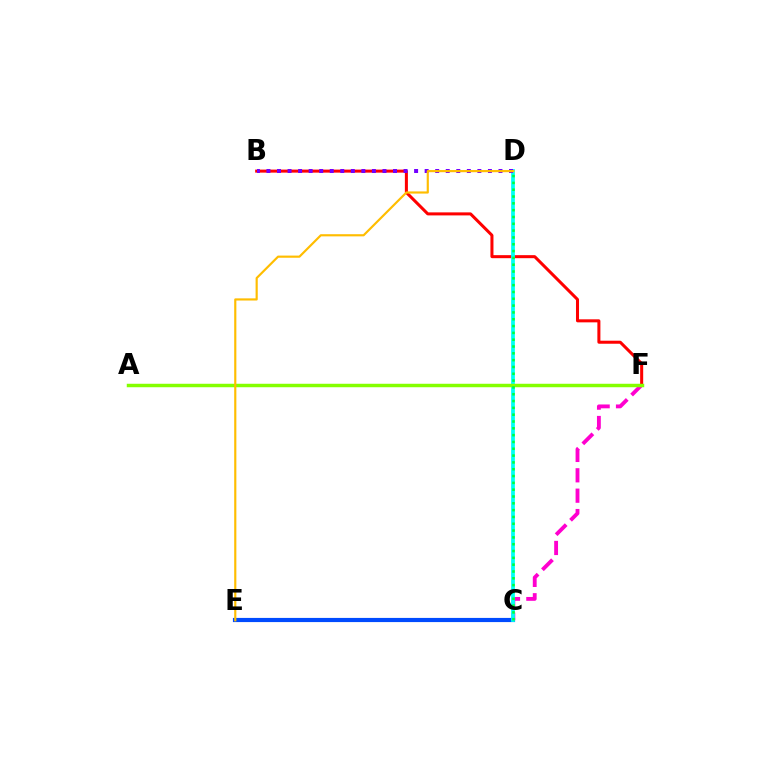{('C', 'F'): [{'color': '#ff00cf', 'line_style': 'dashed', 'thickness': 2.77}], ('B', 'F'): [{'color': '#ff0000', 'line_style': 'solid', 'thickness': 2.18}], ('C', 'E'): [{'color': '#004bff', 'line_style': 'solid', 'thickness': 3.0}], ('C', 'D'): [{'color': '#00fff6', 'line_style': 'solid', 'thickness': 2.7}, {'color': '#00ff39', 'line_style': 'dotted', 'thickness': 1.85}], ('A', 'F'): [{'color': '#84ff00', 'line_style': 'solid', 'thickness': 2.5}], ('B', 'D'): [{'color': '#7200ff', 'line_style': 'dotted', 'thickness': 2.87}], ('D', 'E'): [{'color': '#ffbd00', 'line_style': 'solid', 'thickness': 1.56}]}